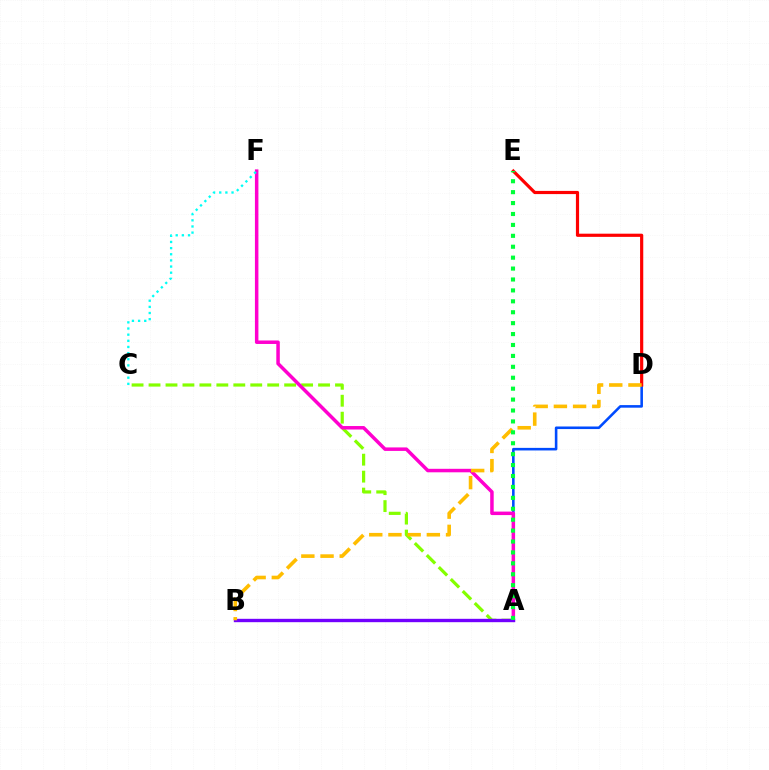{('A', 'C'): [{'color': '#84ff00', 'line_style': 'dashed', 'thickness': 2.3}], ('A', 'D'): [{'color': '#004bff', 'line_style': 'solid', 'thickness': 1.86}], ('D', 'E'): [{'color': '#ff0000', 'line_style': 'solid', 'thickness': 2.29}], ('A', 'F'): [{'color': '#ff00cf', 'line_style': 'solid', 'thickness': 2.52}], ('A', 'B'): [{'color': '#7200ff', 'line_style': 'solid', 'thickness': 2.43}], ('B', 'D'): [{'color': '#ffbd00', 'line_style': 'dashed', 'thickness': 2.61}], ('C', 'F'): [{'color': '#00fff6', 'line_style': 'dotted', 'thickness': 1.67}], ('A', 'E'): [{'color': '#00ff39', 'line_style': 'dotted', 'thickness': 2.97}]}